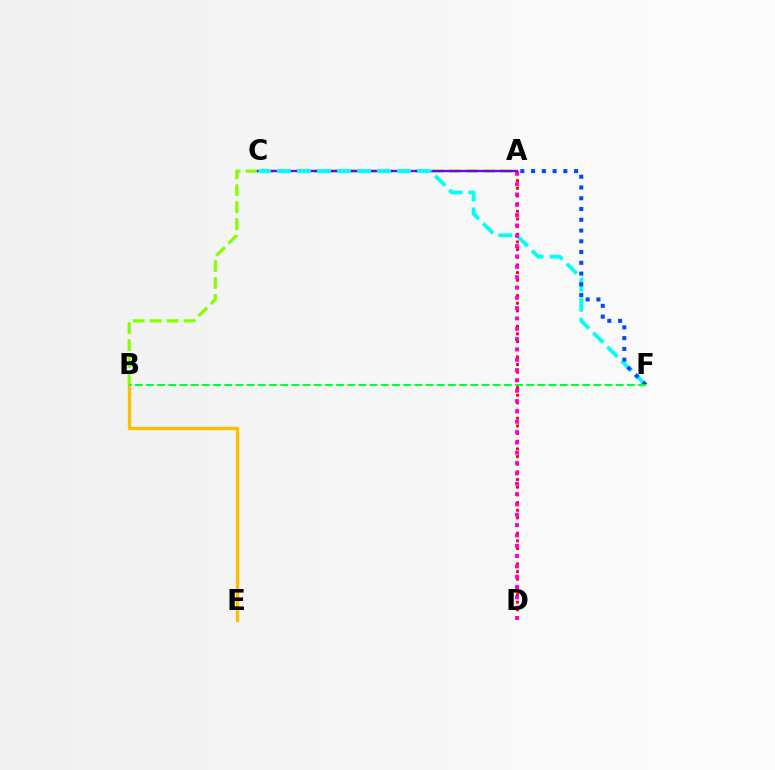{('A', 'B'): [{'color': '#84ff00', 'line_style': 'dashed', 'thickness': 2.3}], ('A', 'C'): [{'color': '#7200ff', 'line_style': 'solid', 'thickness': 1.67}], ('A', 'D'): [{'color': '#ff0000', 'line_style': 'dotted', 'thickness': 2.08}, {'color': '#ff00cf', 'line_style': 'dotted', 'thickness': 2.81}], ('C', 'F'): [{'color': '#00fff6', 'line_style': 'dashed', 'thickness': 2.72}], ('A', 'F'): [{'color': '#004bff', 'line_style': 'dotted', 'thickness': 2.92}], ('B', 'E'): [{'color': '#ffbd00', 'line_style': 'solid', 'thickness': 2.41}], ('B', 'F'): [{'color': '#00ff39', 'line_style': 'dashed', 'thickness': 1.52}]}